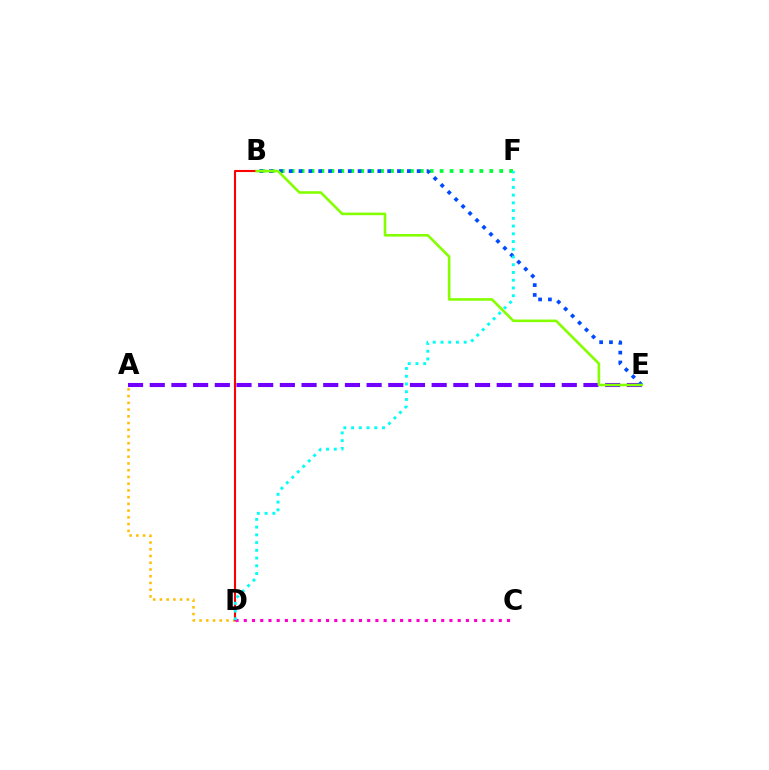{('B', 'F'): [{'color': '#00ff39', 'line_style': 'dotted', 'thickness': 2.7}], ('A', 'D'): [{'color': '#ffbd00', 'line_style': 'dotted', 'thickness': 1.83}], ('B', 'D'): [{'color': '#ff0000', 'line_style': 'solid', 'thickness': 1.51}], ('A', 'E'): [{'color': '#7200ff', 'line_style': 'dashed', 'thickness': 2.95}], ('B', 'E'): [{'color': '#004bff', 'line_style': 'dotted', 'thickness': 2.68}, {'color': '#84ff00', 'line_style': 'solid', 'thickness': 1.87}], ('C', 'D'): [{'color': '#ff00cf', 'line_style': 'dotted', 'thickness': 2.24}], ('D', 'F'): [{'color': '#00fff6', 'line_style': 'dotted', 'thickness': 2.1}]}